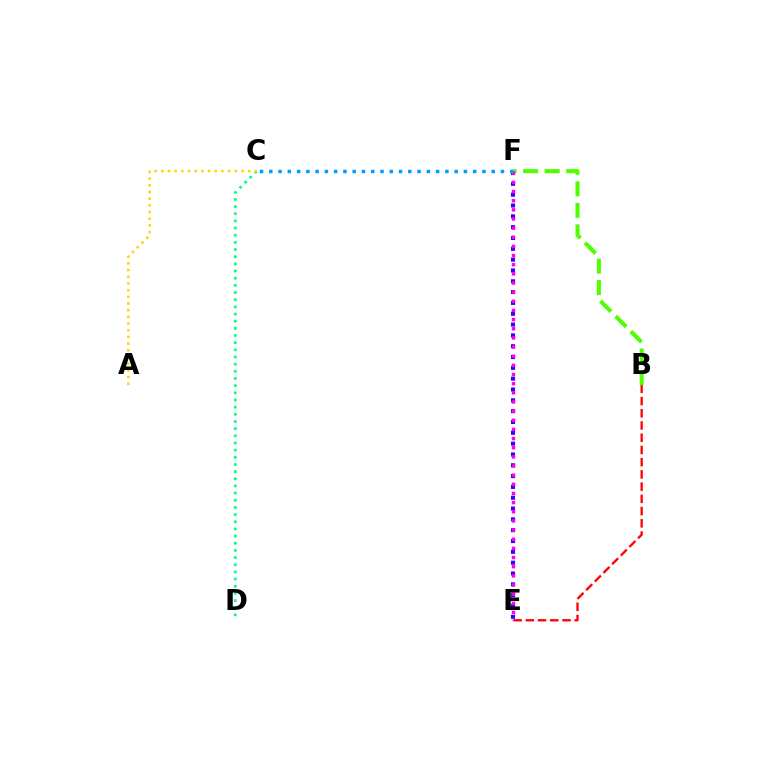{('C', 'D'): [{'color': '#00ff86', 'line_style': 'dotted', 'thickness': 1.95}], ('E', 'F'): [{'color': '#3700ff', 'line_style': 'dotted', 'thickness': 2.94}, {'color': '#ff00ed', 'line_style': 'dotted', 'thickness': 2.49}], ('A', 'C'): [{'color': '#ffd500', 'line_style': 'dotted', 'thickness': 1.82}], ('B', 'E'): [{'color': '#ff0000', 'line_style': 'dashed', 'thickness': 1.66}], ('B', 'F'): [{'color': '#4fff00', 'line_style': 'dashed', 'thickness': 2.92}], ('C', 'F'): [{'color': '#009eff', 'line_style': 'dotted', 'thickness': 2.52}]}